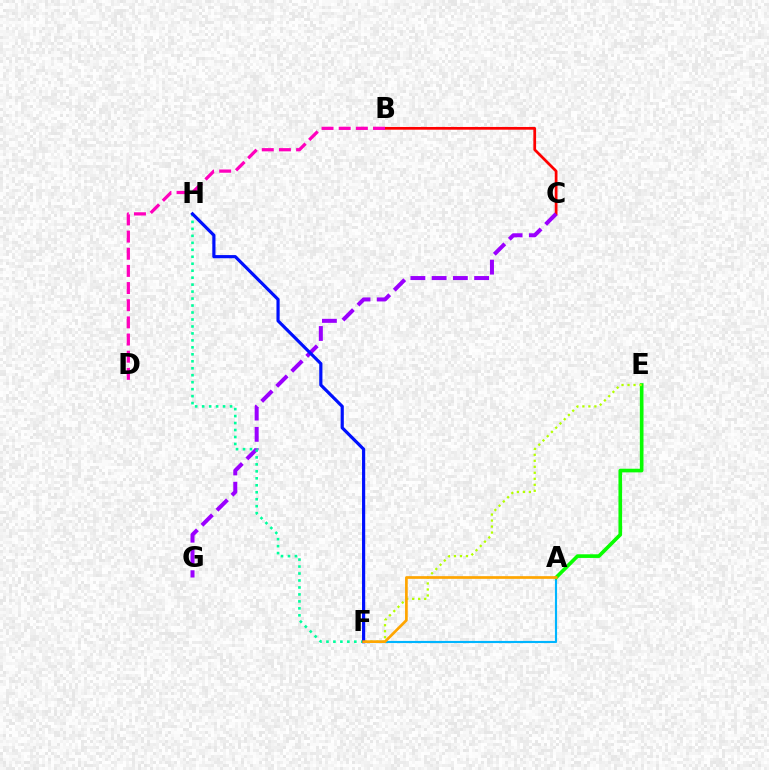{('B', 'C'): [{'color': '#ff0000', 'line_style': 'solid', 'thickness': 1.97}], ('C', 'G'): [{'color': '#9b00ff', 'line_style': 'dashed', 'thickness': 2.89}], ('A', 'F'): [{'color': '#00b5ff', 'line_style': 'solid', 'thickness': 1.54}, {'color': '#ffa500', 'line_style': 'solid', 'thickness': 1.94}], ('A', 'E'): [{'color': '#08ff00', 'line_style': 'solid', 'thickness': 2.62}], ('E', 'F'): [{'color': '#b3ff00', 'line_style': 'dotted', 'thickness': 1.63}], ('F', 'H'): [{'color': '#00ff9d', 'line_style': 'dotted', 'thickness': 1.89}, {'color': '#0010ff', 'line_style': 'solid', 'thickness': 2.29}], ('B', 'D'): [{'color': '#ff00bd', 'line_style': 'dashed', 'thickness': 2.33}]}